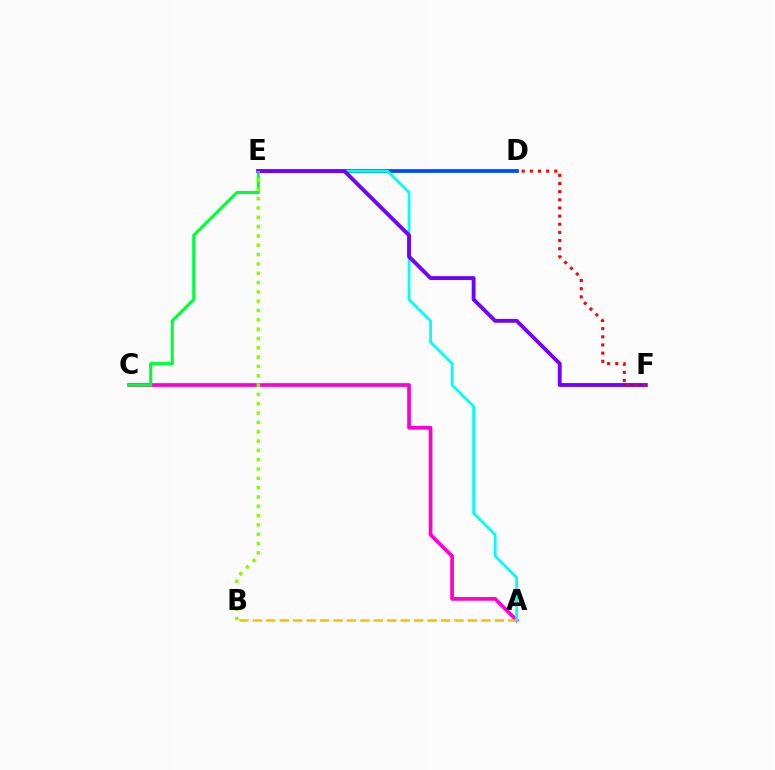{('A', 'C'): [{'color': '#ff00cf', 'line_style': 'solid', 'thickness': 2.66}], ('A', 'B'): [{'color': '#ffbd00', 'line_style': 'dashed', 'thickness': 1.83}], ('D', 'E'): [{'color': '#004bff', 'line_style': 'solid', 'thickness': 2.71}], ('A', 'E'): [{'color': '#00fff6', 'line_style': 'solid', 'thickness': 2.01}], ('C', 'E'): [{'color': '#00ff39', 'line_style': 'solid', 'thickness': 2.22}], ('E', 'F'): [{'color': '#7200ff', 'line_style': 'solid', 'thickness': 2.77}], ('B', 'E'): [{'color': '#84ff00', 'line_style': 'dotted', 'thickness': 2.53}], ('D', 'F'): [{'color': '#ff0000', 'line_style': 'dotted', 'thickness': 2.22}]}